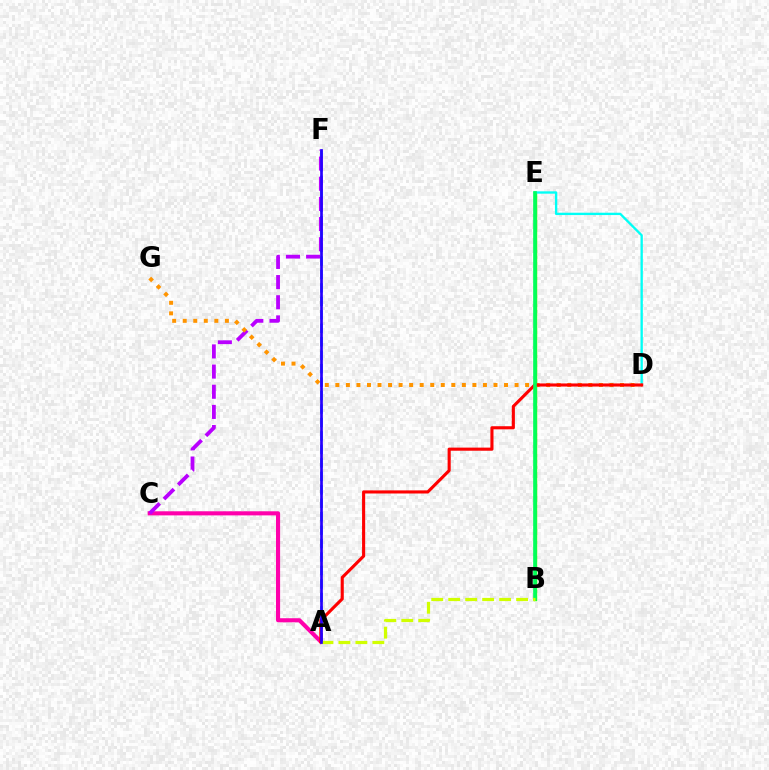{('A', 'F'): [{'color': '#0074ff', 'line_style': 'dashed', 'thickness': 1.83}, {'color': '#2500ff', 'line_style': 'solid', 'thickness': 1.94}], ('B', 'E'): [{'color': '#3dff00', 'line_style': 'solid', 'thickness': 2.47}, {'color': '#00ff5c', 'line_style': 'solid', 'thickness': 2.57}], ('D', 'E'): [{'color': '#00fff6', 'line_style': 'solid', 'thickness': 1.68}], ('A', 'C'): [{'color': '#ff00ac', 'line_style': 'solid', 'thickness': 2.95}], ('C', 'F'): [{'color': '#b900ff', 'line_style': 'dashed', 'thickness': 2.74}], ('D', 'G'): [{'color': '#ff9400', 'line_style': 'dotted', 'thickness': 2.86}], ('A', 'D'): [{'color': '#ff0000', 'line_style': 'solid', 'thickness': 2.24}], ('A', 'B'): [{'color': '#d1ff00', 'line_style': 'dashed', 'thickness': 2.31}]}